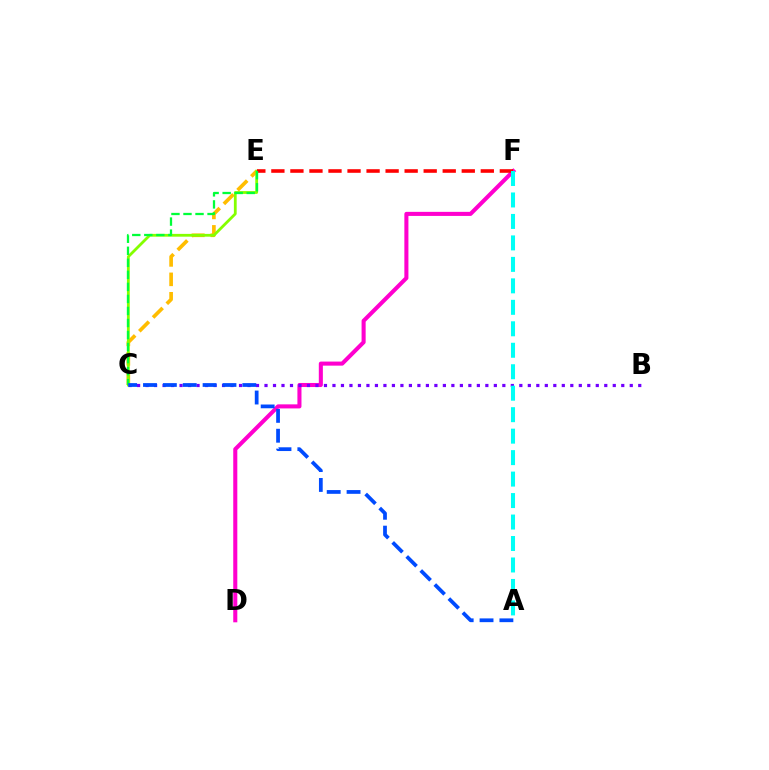{('C', 'E'): [{'color': '#ffbd00', 'line_style': 'dashed', 'thickness': 2.64}, {'color': '#84ff00', 'line_style': 'solid', 'thickness': 2.01}, {'color': '#00ff39', 'line_style': 'dashed', 'thickness': 1.63}], ('D', 'F'): [{'color': '#ff00cf', 'line_style': 'solid', 'thickness': 2.93}], ('E', 'F'): [{'color': '#ff0000', 'line_style': 'dashed', 'thickness': 2.59}], ('B', 'C'): [{'color': '#7200ff', 'line_style': 'dotted', 'thickness': 2.31}], ('A', 'F'): [{'color': '#00fff6', 'line_style': 'dashed', 'thickness': 2.92}], ('A', 'C'): [{'color': '#004bff', 'line_style': 'dashed', 'thickness': 2.7}]}